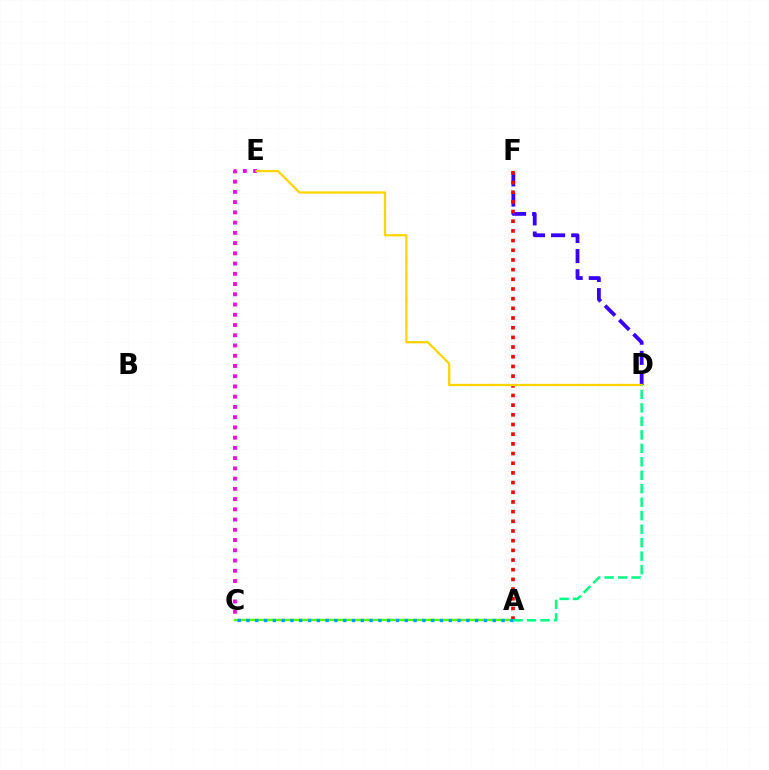{('C', 'E'): [{'color': '#ff00ed', 'line_style': 'dotted', 'thickness': 2.78}], ('D', 'F'): [{'color': '#3700ff', 'line_style': 'dashed', 'thickness': 2.73}], ('A', 'C'): [{'color': '#4fff00', 'line_style': 'solid', 'thickness': 1.74}, {'color': '#009eff', 'line_style': 'dotted', 'thickness': 2.39}], ('A', 'F'): [{'color': '#ff0000', 'line_style': 'dotted', 'thickness': 2.63}], ('D', 'E'): [{'color': '#ffd500', 'line_style': 'solid', 'thickness': 1.65}], ('A', 'D'): [{'color': '#00ff86', 'line_style': 'dashed', 'thickness': 1.83}]}